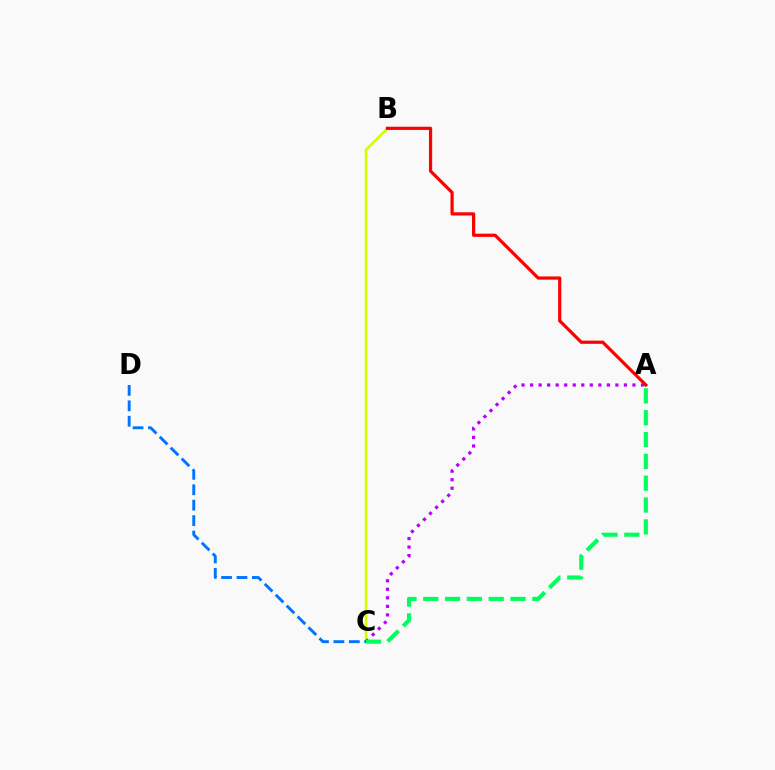{('B', 'C'): [{'color': '#d1ff00', 'line_style': 'solid', 'thickness': 1.84}], ('C', 'D'): [{'color': '#0074ff', 'line_style': 'dashed', 'thickness': 2.1}], ('A', 'C'): [{'color': '#b900ff', 'line_style': 'dotted', 'thickness': 2.32}, {'color': '#00ff5c', 'line_style': 'dashed', 'thickness': 2.97}], ('A', 'B'): [{'color': '#ff0000', 'line_style': 'solid', 'thickness': 2.31}]}